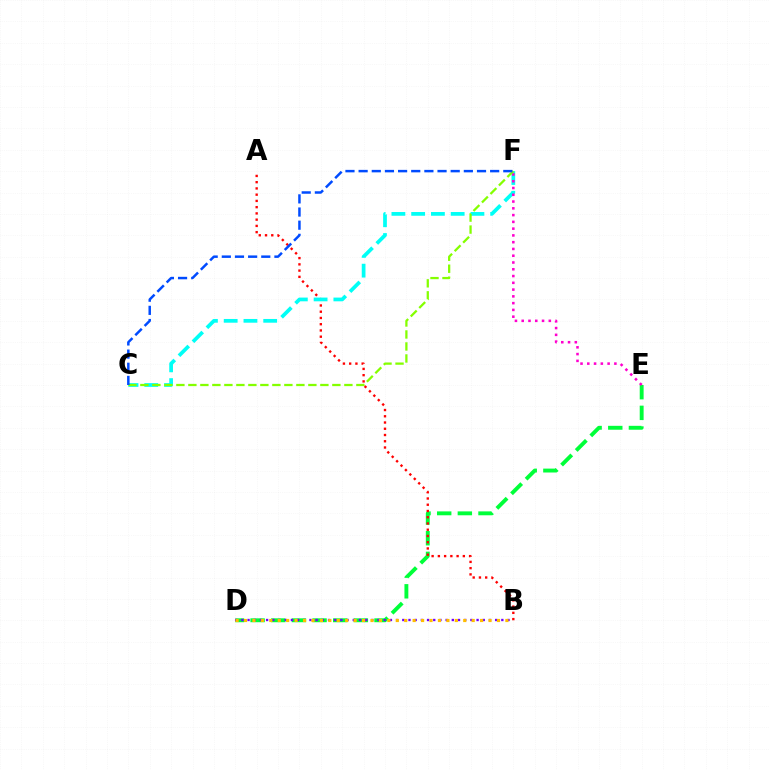{('D', 'E'): [{'color': '#00ff39', 'line_style': 'dashed', 'thickness': 2.81}], ('B', 'D'): [{'color': '#7200ff', 'line_style': 'dotted', 'thickness': 1.68}, {'color': '#ffbd00', 'line_style': 'dotted', 'thickness': 2.29}], ('A', 'B'): [{'color': '#ff0000', 'line_style': 'dotted', 'thickness': 1.7}], ('C', 'F'): [{'color': '#00fff6', 'line_style': 'dashed', 'thickness': 2.68}, {'color': '#84ff00', 'line_style': 'dashed', 'thickness': 1.63}, {'color': '#004bff', 'line_style': 'dashed', 'thickness': 1.79}], ('E', 'F'): [{'color': '#ff00cf', 'line_style': 'dotted', 'thickness': 1.84}]}